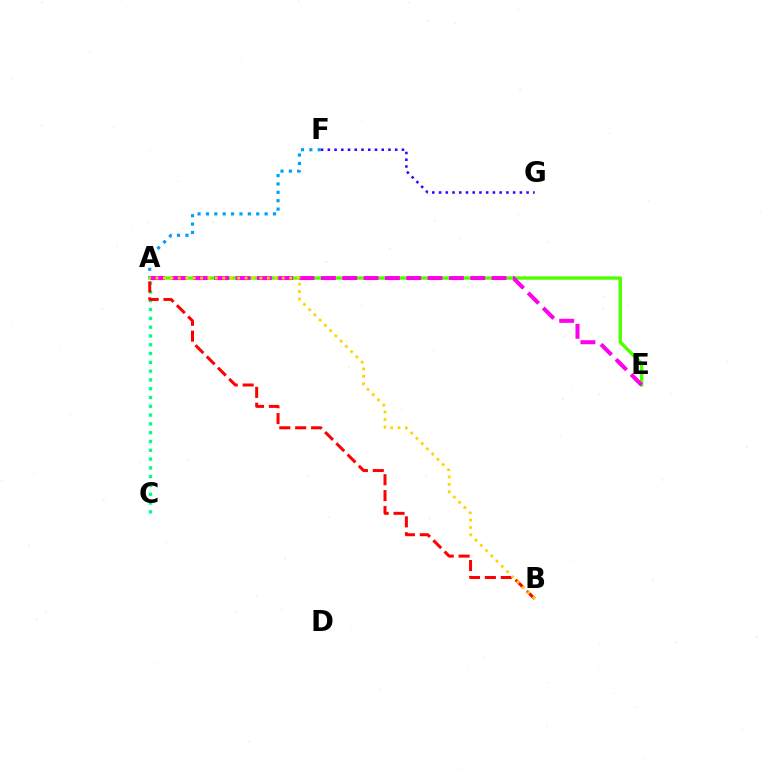{('F', 'G'): [{'color': '#3700ff', 'line_style': 'dotted', 'thickness': 1.83}], ('A', 'F'): [{'color': '#009eff', 'line_style': 'dotted', 'thickness': 2.28}], ('A', 'C'): [{'color': '#00ff86', 'line_style': 'dotted', 'thickness': 2.39}], ('A', 'E'): [{'color': '#4fff00', 'line_style': 'solid', 'thickness': 2.42}, {'color': '#ff00ed', 'line_style': 'dashed', 'thickness': 2.9}], ('A', 'B'): [{'color': '#ff0000', 'line_style': 'dashed', 'thickness': 2.16}, {'color': '#ffd500', 'line_style': 'dotted', 'thickness': 2.02}]}